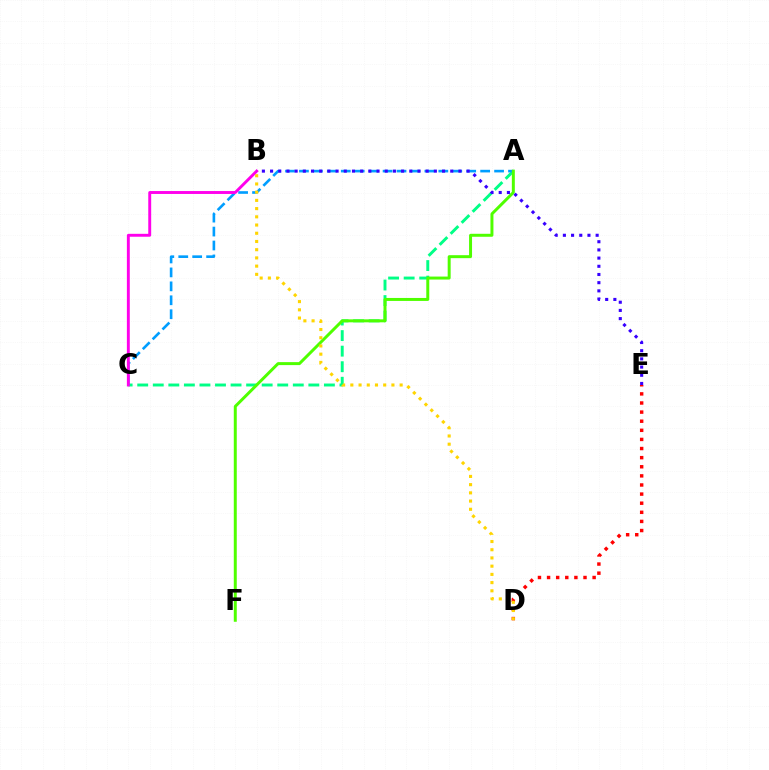{('A', 'C'): [{'color': '#00ff86', 'line_style': 'dashed', 'thickness': 2.11}, {'color': '#009eff', 'line_style': 'dashed', 'thickness': 1.89}], ('D', 'E'): [{'color': '#ff0000', 'line_style': 'dotted', 'thickness': 2.48}], ('B', 'C'): [{'color': '#ff00ed', 'line_style': 'solid', 'thickness': 2.1}], ('A', 'F'): [{'color': '#4fff00', 'line_style': 'solid', 'thickness': 2.14}], ('B', 'D'): [{'color': '#ffd500', 'line_style': 'dotted', 'thickness': 2.23}], ('B', 'E'): [{'color': '#3700ff', 'line_style': 'dotted', 'thickness': 2.23}]}